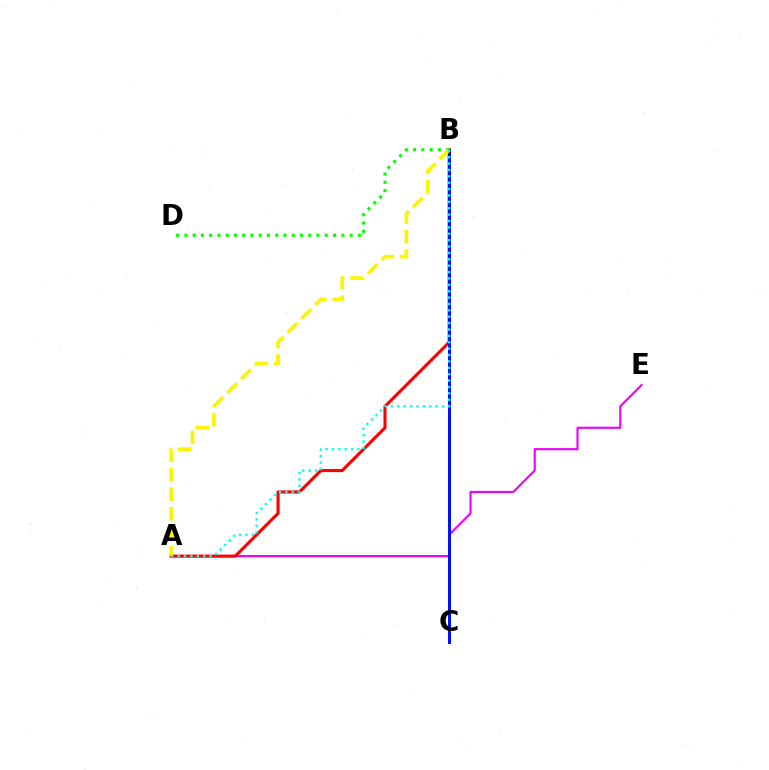{('A', 'E'): [{'color': '#ee00ff', 'line_style': 'solid', 'thickness': 1.54}], ('A', 'B'): [{'color': '#ff0000', 'line_style': 'solid', 'thickness': 2.22}, {'color': '#fcf500', 'line_style': 'dashed', 'thickness': 2.66}, {'color': '#00fff6', 'line_style': 'dotted', 'thickness': 1.73}], ('B', 'C'): [{'color': '#0010ff', 'line_style': 'solid', 'thickness': 2.16}], ('B', 'D'): [{'color': '#08ff00', 'line_style': 'dotted', 'thickness': 2.25}]}